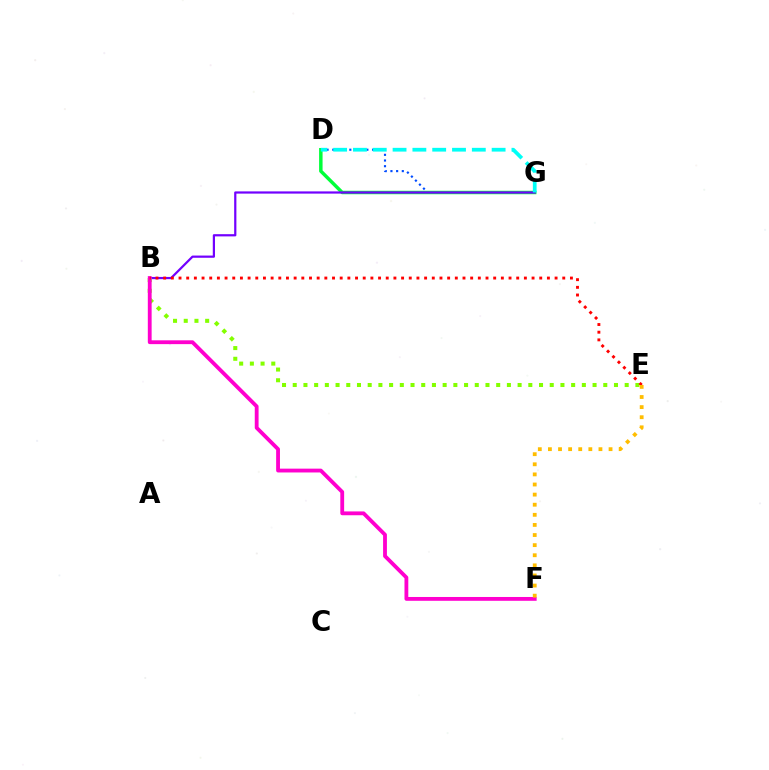{('D', 'G'): [{'color': '#004bff', 'line_style': 'dotted', 'thickness': 1.54}, {'color': '#00ff39', 'line_style': 'solid', 'thickness': 2.5}, {'color': '#00fff6', 'line_style': 'dashed', 'thickness': 2.69}], ('B', 'G'): [{'color': '#7200ff', 'line_style': 'solid', 'thickness': 1.6}], ('B', 'E'): [{'color': '#84ff00', 'line_style': 'dotted', 'thickness': 2.91}, {'color': '#ff0000', 'line_style': 'dotted', 'thickness': 2.09}], ('B', 'F'): [{'color': '#ff00cf', 'line_style': 'solid', 'thickness': 2.75}], ('E', 'F'): [{'color': '#ffbd00', 'line_style': 'dotted', 'thickness': 2.75}]}